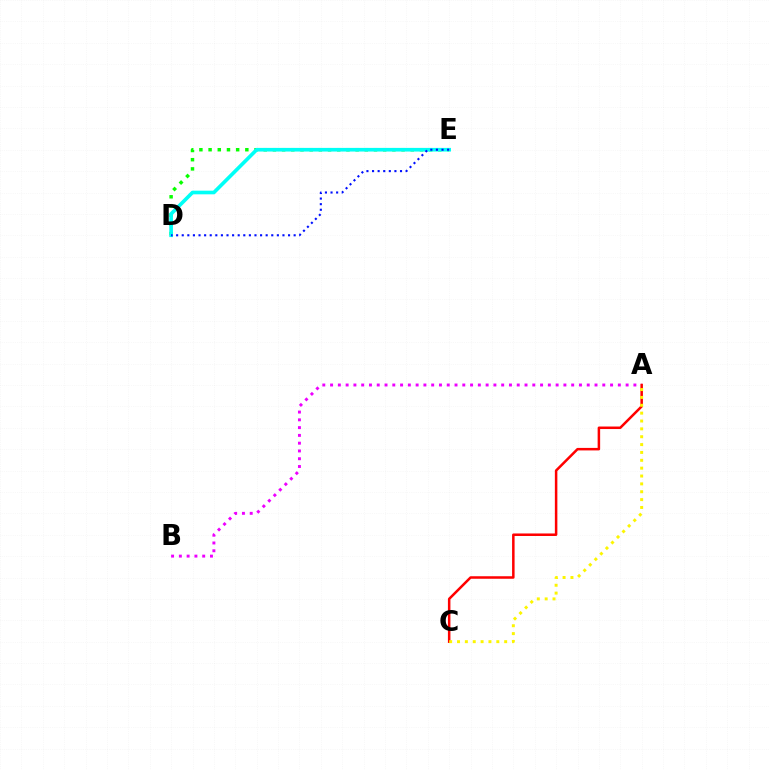{('A', 'B'): [{'color': '#ee00ff', 'line_style': 'dotted', 'thickness': 2.11}], ('D', 'E'): [{'color': '#08ff00', 'line_style': 'dotted', 'thickness': 2.5}, {'color': '#00fff6', 'line_style': 'solid', 'thickness': 2.63}, {'color': '#0010ff', 'line_style': 'dotted', 'thickness': 1.52}], ('A', 'C'): [{'color': '#ff0000', 'line_style': 'solid', 'thickness': 1.81}, {'color': '#fcf500', 'line_style': 'dotted', 'thickness': 2.14}]}